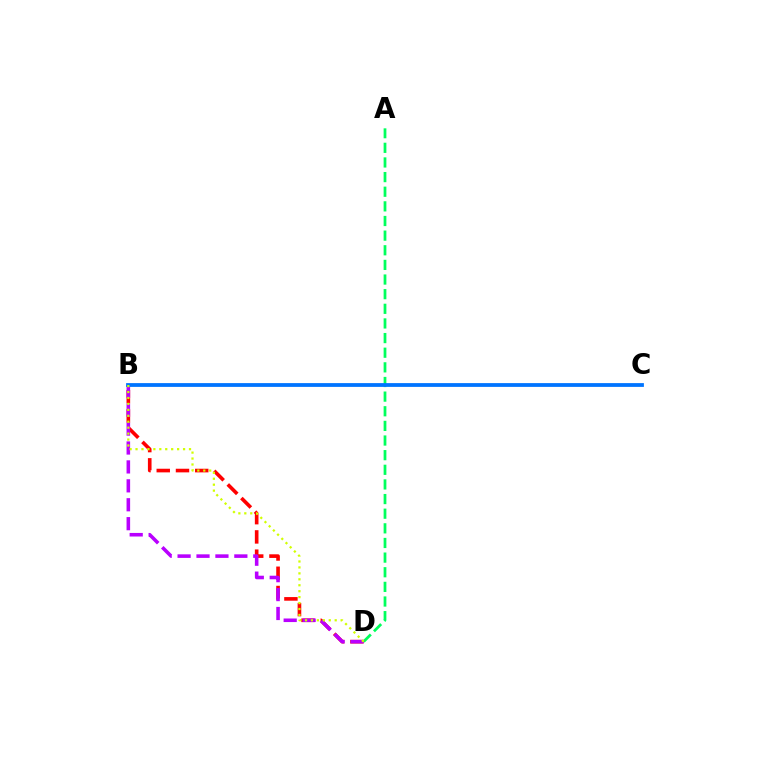{('A', 'D'): [{'color': '#00ff5c', 'line_style': 'dashed', 'thickness': 1.99}], ('B', 'D'): [{'color': '#ff0000', 'line_style': 'dashed', 'thickness': 2.61}, {'color': '#b900ff', 'line_style': 'dashed', 'thickness': 2.57}, {'color': '#d1ff00', 'line_style': 'dotted', 'thickness': 1.61}], ('B', 'C'): [{'color': '#0074ff', 'line_style': 'solid', 'thickness': 2.72}]}